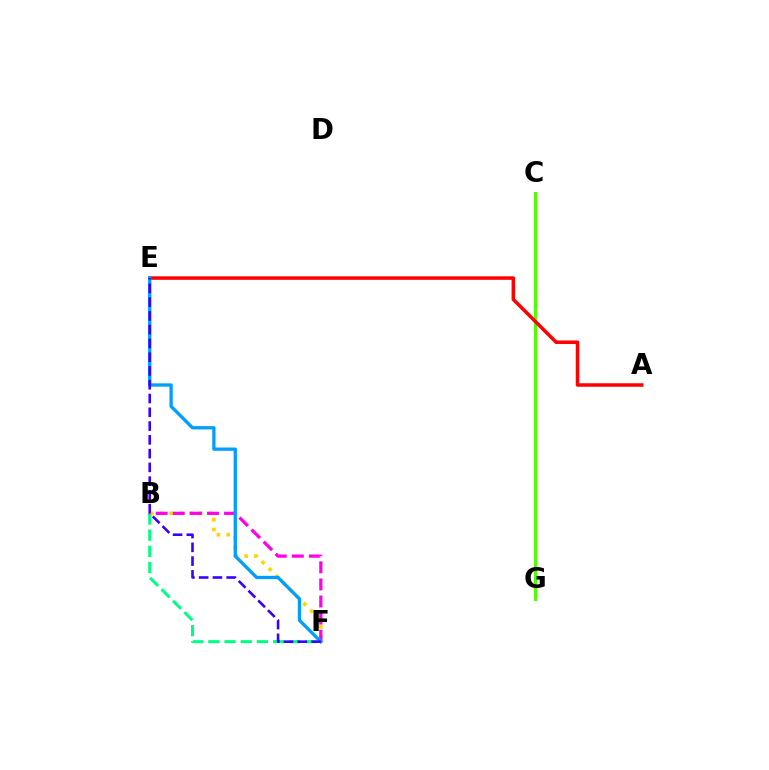{('C', 'G'): [{'color': '#4fff00', 'line_style': 'solid', 'thickness': 2.22}], ('B', 'F'): [{'color': '#00ff86', 'line_style': 'dashed', 'thickness': 2.2}, {'color': '#ffd500', 'line_style': 'dotted', 'thickness': 2.67}, {'color': '#ff00ed', 'line_style': 'dashed', 'thickness': 2.32}], ('A', 'E'): [{'color': '#ff0000', 'line_style': 'solid', 'thickness': 2.53}], ('E', 'F'): [{'color': '#009eff', 'line_style': 'solid', 'thickness': 2.37}, {'color': '#3700ff', 'line_style': 'dashed', 'thickness': 1.87}]}